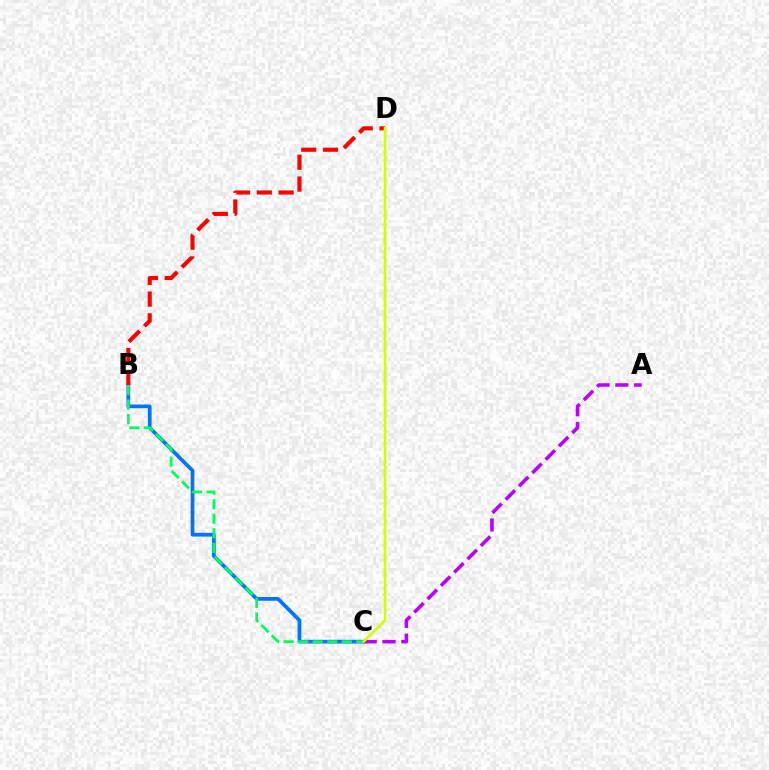{('B', 'C'): [{'color': '#0074ff', 'line_style': 'solid', 'thickness': 2.68}, {'color': '#00ff5c', 'line_style': 'dashed', 'thickness': 1.98}], ('A', 'C'): [{'color': '#b900ff', 'line_style': 'dashed', 'thickness': 2.56}], ('B', 'D'): [{'color': '#ff0000', 'line_style': 'dashed', 'thickness': 2.96}], ('C', 'D'): [{'color': '#d1ff00', 'line_style': 'solid', 'thickness': 1.94}]}